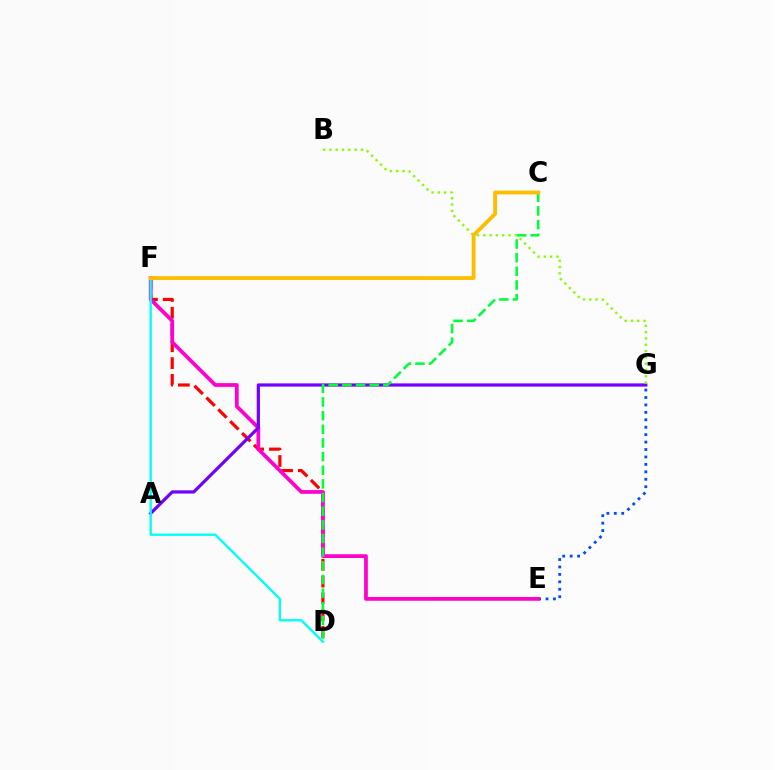{('E', 'G'): [{'color': '#004bff', 'line_style': 'dotted', 'thickness': 2.02}], ('D', 'F'): [{'color': '#ff0000', 'line_style': 'dashed', 'thickness': 2.28}, {'color': '#00fff6', 'line_style': 'solid', 'thickness': 1.68}], ('E', 'F'): [{'color': '#ff00cf', 'line_style': 'solid', 'thickness': 2.69}], ('A', 'G'): [{'color': '#7200ff', 'line_style': 'solid', 'thickness': 2.31}], ('C', 'D'): [{'color': '#00ff39', 'line_style': 'dashed', 'thickness': 1.85}], ('B', 'G'): [{'color': '#84ff00', 'line_style': 'dotted', 'thickness': 1.71}], ('C', 'F'): [{'color': '#ffbd00', 'line_style': 'solid', 'thickness': 2.75}]}